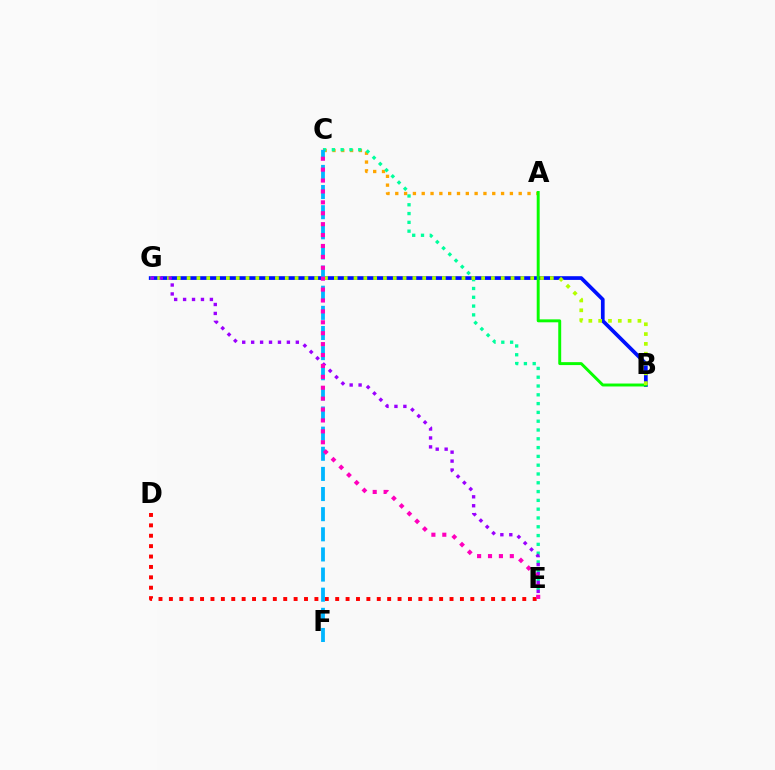{('A', 'C'): [{'color': '#ffa500', 'line_style': 'dotted', 'thickness': 2.4}], ('C', 'E'): [{'color': '#00ff9d', 'line_style': 'dotted', 'thickness': 2.39}, {'color': '#ff00bd', 'line_style': 'dotted', 'thickness': 2.96}], ('B', 'G'): [{'color': '#0010ff', 'line_style': 'solid', 'thickness': 2.67}, {'color': '#b3ff00', 'line_style': 'dotted', 'thickness': 2.67}], ('D', 'E'): [{'color': '#ff0000', 'line_style': 'dotted', 'thickness': 2.82}], ('A', 'B'): [{'color': '#08ff00', 'line_style': 'solid', 'thickness': 2.12}], ('C', 'F'): [{'color': '#00b5ff', 'line_style': 'dashed', 'thickness': 2.74}], ('E', 'G'): [{'color': '#9b00ff', 'line_style': 'dotted', 'thickness': 2.43}]}